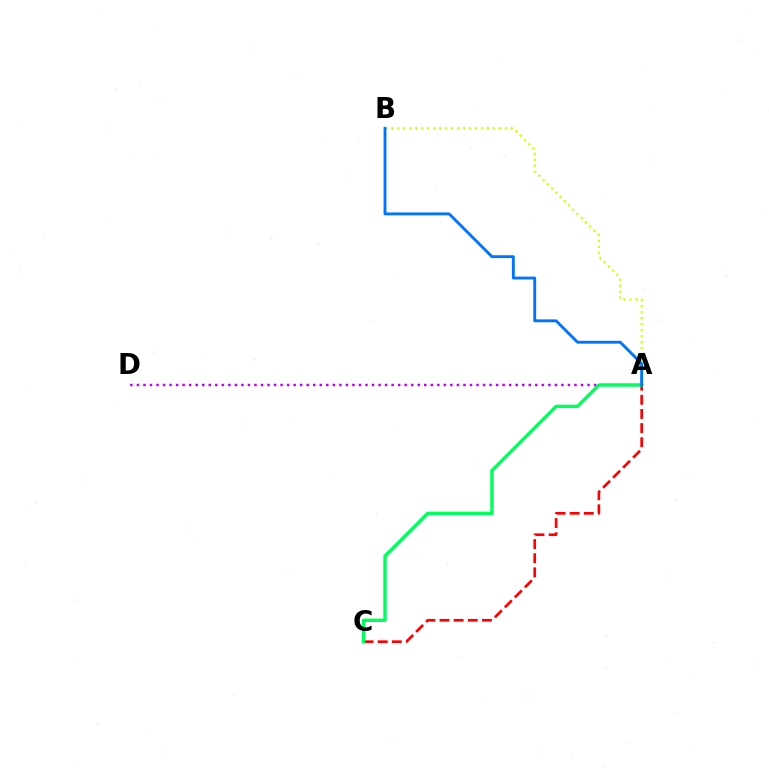{('A', 'C'): [{'color': '#ff0000', 'line_style': 'dashed', 'thickness': 1.92}, {'color': '#00ff5c', 'line_style': 'solid', 'thickness': 2.43}], ('A', 'D'): [{'color': '#b900ff', 'line_style': 'dotted', 'thickness': 1.77}], ('A', 'B'): [{'color': '#d1ff00', 'line_style': 'dotted', 'thickness': 1.62}, {'color': '#0074ff', 'line_style': 'solid', 'thickness': 2.07}]}